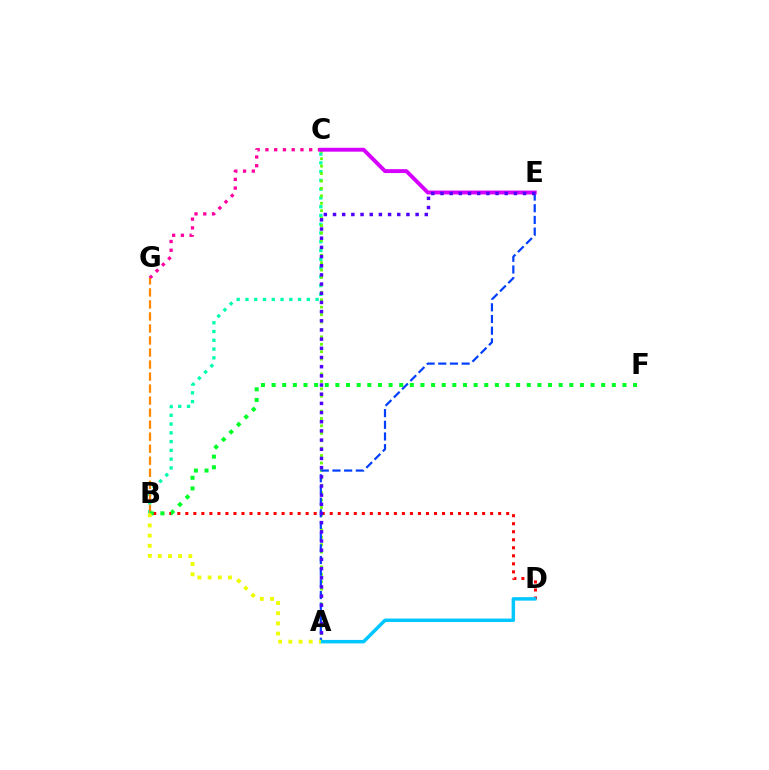{('B', 'C'): [{'color': '#00ffaf', 'line_style': 'dotted', 'thickness': 2.38}], ('B', 'D'): [{'color': '#ff0000', 'line_style': 'dotted', 'thickness': 2.18}], ('A', 'C'): [{'color': '#66ff00', 'line_style': 'dotted', 'thickness': 2.02}], ('A', 'E'): [{'color': '#003fff', 'line_style': 'dashed', 'thickness': 1.59}, {'color': '#4f00ff', 'line_style': 'dotted', 'thickness': 2.49}], ('C', 'G'): [{'color': '#ff00a0', 'line_style': 'dotted', 'thickness': 2.38}], ('C', 'E'): [{'color': '#d600ff', 'line_style': 'solid', 'thickness': 2.81}], ('B', 'G'): [{'color': '#ff8800', 'line_style': 'dashed', 'thickness': 1.63}], ('B', 'F'): [{'color': '#00ff27', 'line_style': 'dotted', 'thickness': 2.89}], ('A', 'D'): [{'color': '#00c7ff', 'line_style': 'solid', 'thickness': 2.49}], ('A', 'B'): [{'color': '#eeff00', 'line_style': 'dotted', 'thickness': 2.77}]}